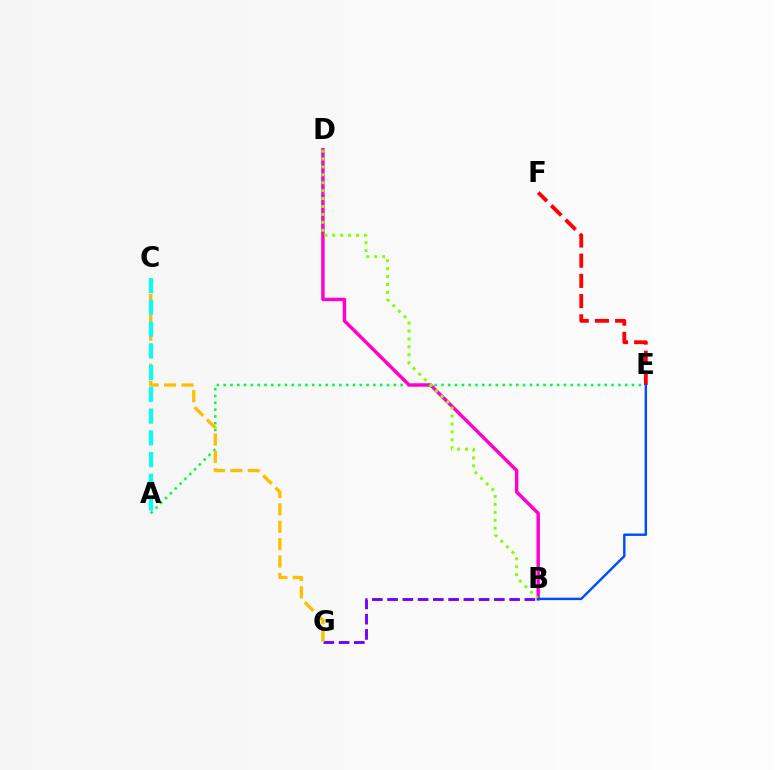{('A', 'E'): [{'color': '#00ff39', 'line_style': 'dotted', 'thickness': 1.85}], ('B', 'D'): [{'color': '#ff00cf', 'line_style': 'solid', 'thickness': 2.47}, {'color': '#84ff00', 'line_style': 'dotted', 'thickness': 2.15}], ('B', 'G'): [{'color': '#7200ff', 'line_style': 'dashed', 'thickness': 2.07}], ('C', 'G'): [{'color': '#ffbd00', 'line_style': 'dashed', 'thickness': 2.37}], ('E', 'F'): [{'color': '#ff0000', 'line_style': 'dashed', 'thickness': 2.74}], ('A', 'C'): [{'color': '#00fff6', 'line_style': 'dashed', 'thickness': 2.95}], ('B', 'E'): [{'color': '#004bff', 'line_style': 'solid', 'thickness': 1.74}]}